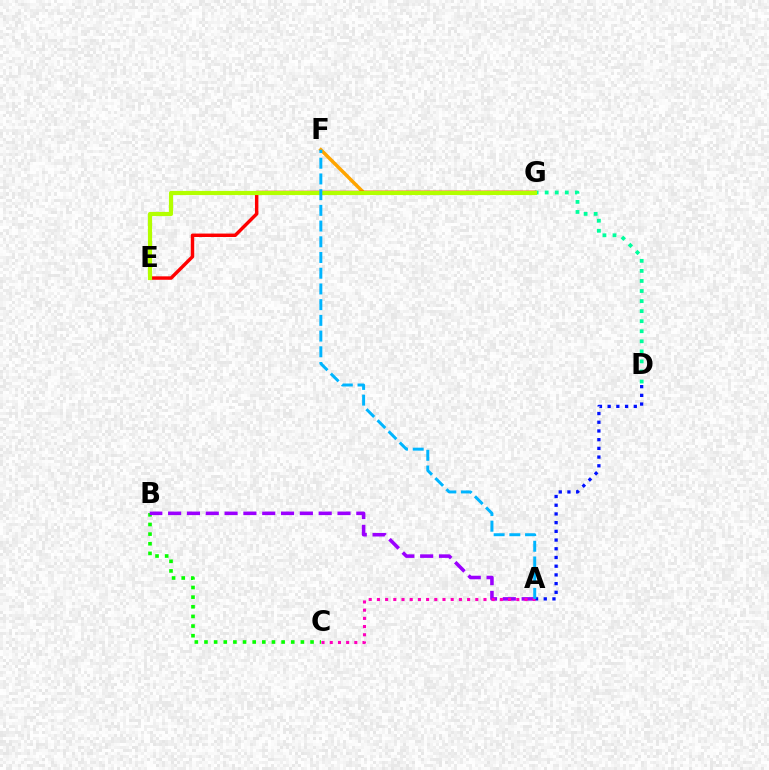{('B', 'C'): [{'color': '#08ff00', 'line_style': 'dotted', 'thickness': 2.62}], ('D', 'G'): [{'color': '#00ff9d', 'line_style': 'dotted', 'thickness': 2.73}], ('A', 'D'): [{'color': '#0010ff', 'line_style': 'dotted', 'thickness': 2.37}], ('F', 'G'): [{'color': '#ffa500', 'line_style': 'solid', 'thickness': 2.51}], ('E', 'G'): [{'color': '#ff0000', 'line_style': 'solid', 'thickness': 2.48}, {'color': '#b3ff00', 'line_style': 'solid', 'thickness': 3.0}], ('A', 'B'): [{'color': '#9b00ff', 'line_style': 'dashed', 'thickness': 2.56}], ('A', 'C'): [{'color': '#ff00bd', 'line_style': 'dotted', 'thickness': 2.23}], ('A', 'F'): [{'color': '#00b5ff', 'line_style': 'dashed', 'thickness': 2.13}]}